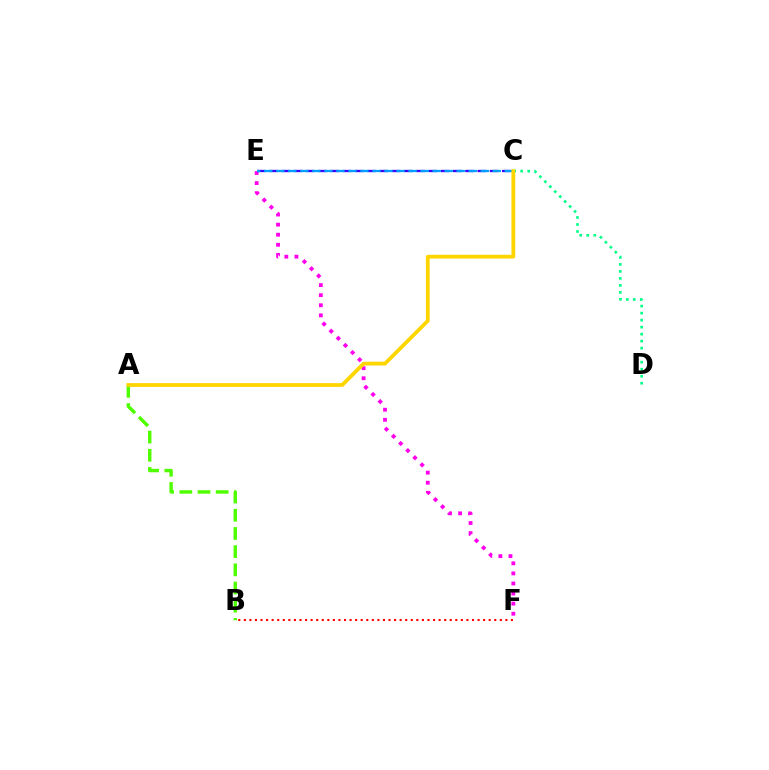{('E', 'F'): [{'color': '#ff00ed', 'line_style': 'dotted', 'thickness': 2.74}], ('A', 'B'): [{'color': '#4fff00', 'line_style': 'dashed', 'thickness': 2.47}], ('C', 'E'): [{'color': '#3700ff', 'line_style': 'dashed', 'thickness': 1.66}, {'color': '#009eff', 'line_style': 'dashed', 'thickness': 1.63}], ('C', 'D'): [{'color': '#00ff86', 'line_style': 'dotted', 'thickness': 1.91}], ('B', 'F'): [{'color': '#ff0000', 'line_style': 'dotted', 'thickness': 1.51}], ('A', 'C'): [{'color': '#ffd500', 'line_style': 'solid', 'thickness': 2.73}]}